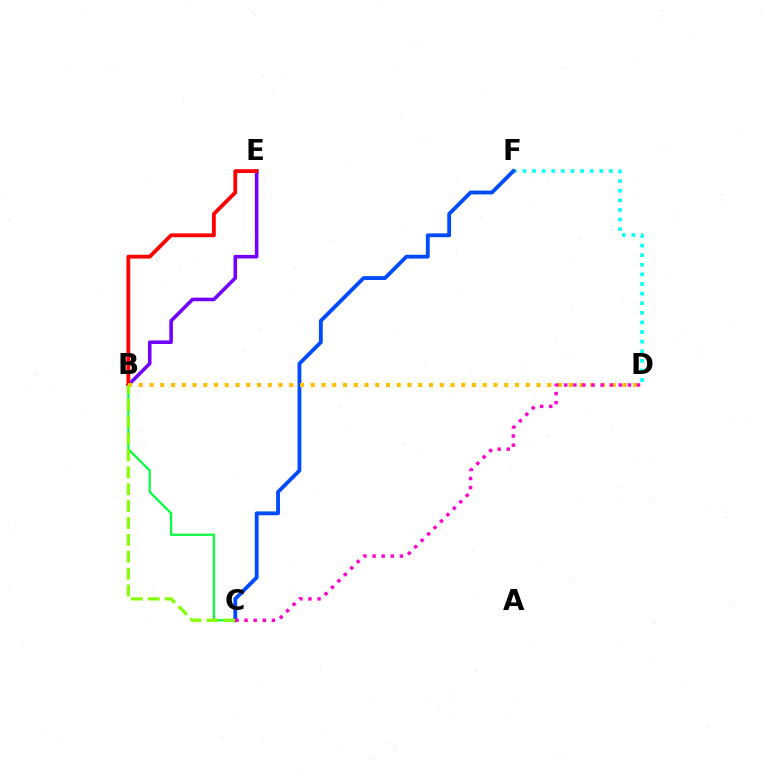{('D', 'F'): [{'color': '#00fff6', 'line_style': 'dotted', 'thickness': 2.61}], ('B', 'E'): [{'color': '#7200ff', 'line_style': 'solid', 'thickness': 2.57}, {'color': '#ff0000', 'line_style': 'solid', 'thickness': 2.73}], ('B', 'C'): [{'color': '#00ff39', 'line_style': 'solid', 'thickness': 1.56}, {'color': '#84ff00', 'line_style': 'dashed', 'thickness': 2.29}], ('C', 'F'): [{'color': '#004bff', 'line_style': 'solid', 'thickness': 2.76}], ('B', 'D'): [{'color': '#ffbd00', 'line_style': 'dotted', 'thickness': 2.92}], ('C', 'D'): [{'color': '#ff00cf', 'line_style': 'dotted', 'thickness': 2.47}]}